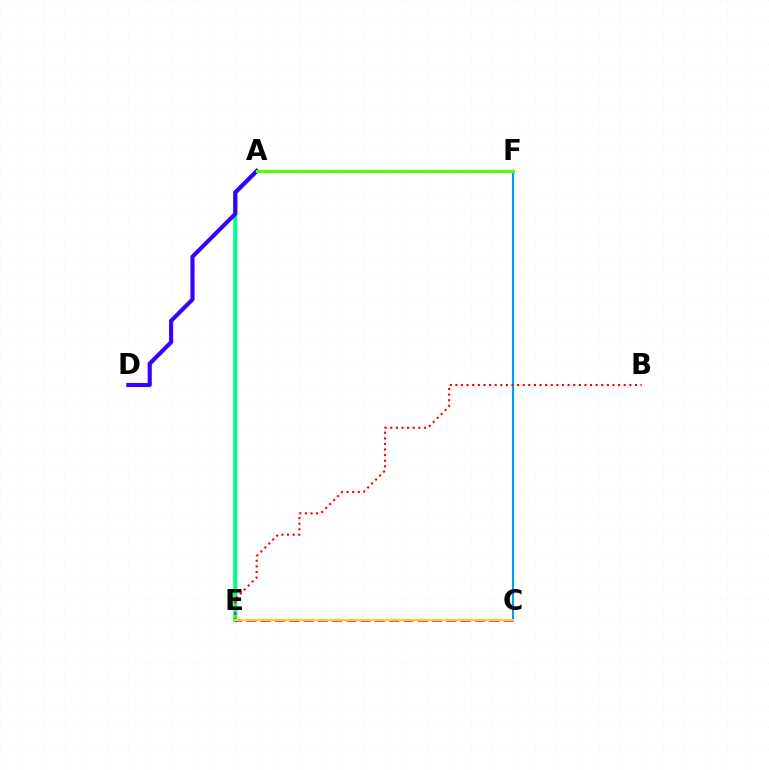{('A', 'E'): [{'color': '#00ff86', 'line_style': 'solid', 'thickness': 3.0}], ('A', 'D'): [{'color': '#3700ff', 'line_style': 'solid', 'thickness': 2.96}], ('C', 'F'): [{'color': '#009eff', 'line_style': 'solid', 'thickness': 1.54}], ('A', 'F'): [{'color': '#4fff00', 'line_style': 'solid', 'thickness': 2.25}], ('C', 'E'): [{'color': '#ff00ed', 'line_style': 'dashed', 'thickness': 1.94}, {'color': '#ffd500', 'line_style': 'solid', 'thickness': 1.57}], ('B', 'E'): [{'color': '#ff0000', 'line_style': 'dotted', 'thickness': 1.52}]}